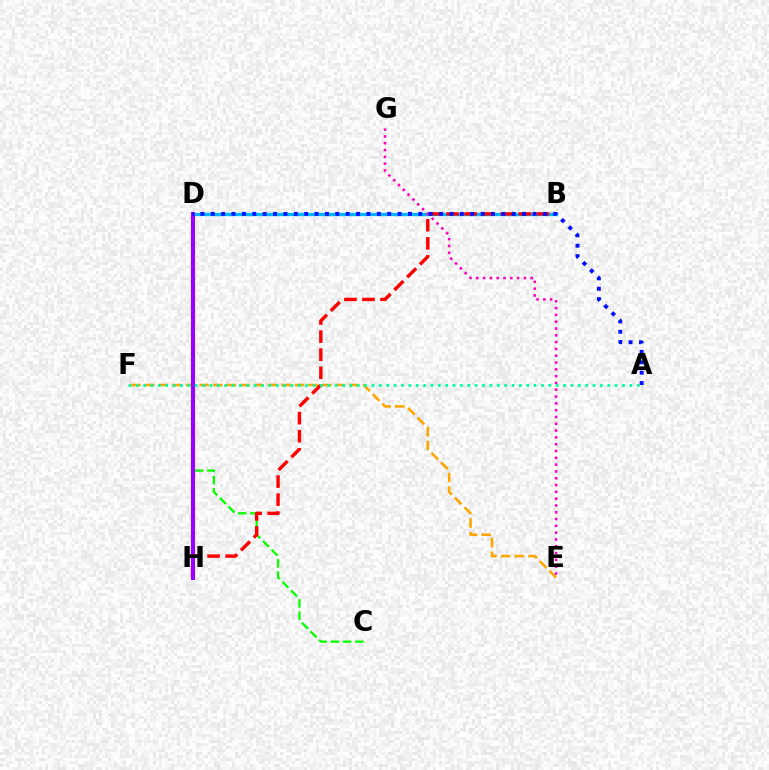{('C', 'D'): [{'color': '#08ff00', 'line_style': 'dashed', 'thickness': 1.66}], ('D', 'H'): [{'color': '#b3ff00', 'line_style': 'solid', 'thickness': 2.69}, {'color': '#9b00ff', 'line_style': 'solid', 'thickness': 2.97}], ('E', 'F'): [{'color': '#ffa500', 'line_style': 'dashed', 'thickness': 1.85}], ('B', 'D'): [{'color': '#00b5ff', 'line_style': 'solid', 'thickness': 2.37}], ('B', 'H'): [{'color': '#ff0000', 'line_style': 'dashed', 'thickness': 2.46}], ('E', 'G'): [{'color': '#ff00bd', 'line_style': 'dotted', 'thickness': 1.85}], ('A', 'F'): [{'color': '#00ff9d', 'line_style': 'dotted', 'thickness': 2.0}], ('A', 'D'): [{'color': '#0010ff', 'line_style': 'dotted', 'thickness': 2.82}]}